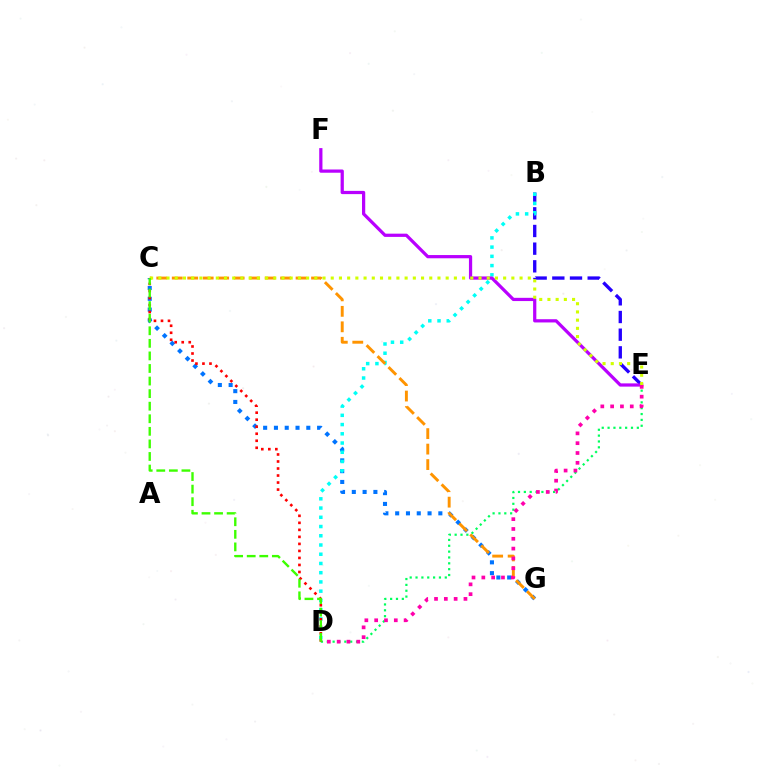{('B', 'E'): [{'color': '#2500ff', 'line_style': 'dashed', 'thickness': 2.4}], ('C', 'G'): [{'color': '#0074ff', 'line_style': 'dotted', 'thickness': 2.93}, {'color': '#ff9400', 'line_style': 'dashed', 'thickness': 2.1}], ('B', 'D'): [{'color': '#00fff6', 'line_style': 'dotted', 'thickness': 2.51}], ('E', 'F'): [{'color': '#b900ff', 'line_style': 'solid', 'thickness': 2.33}], ('D', 'E'): [{'color': '#00ff5c', 'line_style': 'dotted', 'thickness': 1.59}, {'color': '#ff00ac', 'line_style': 'dotted', 'thickness': 2.67}], ('C', 'D'): [{'color': '#ff0000', 'line_style': 'dotted', 'thickness': 1.91}, {'color': '#3dff00', 'line_style': 'dashed', 'thickness': 1.71}], ('C', 'E'): [{'color': '#d1ff00', 'line_style': 'dotted', 'thickness': 2.23}]}